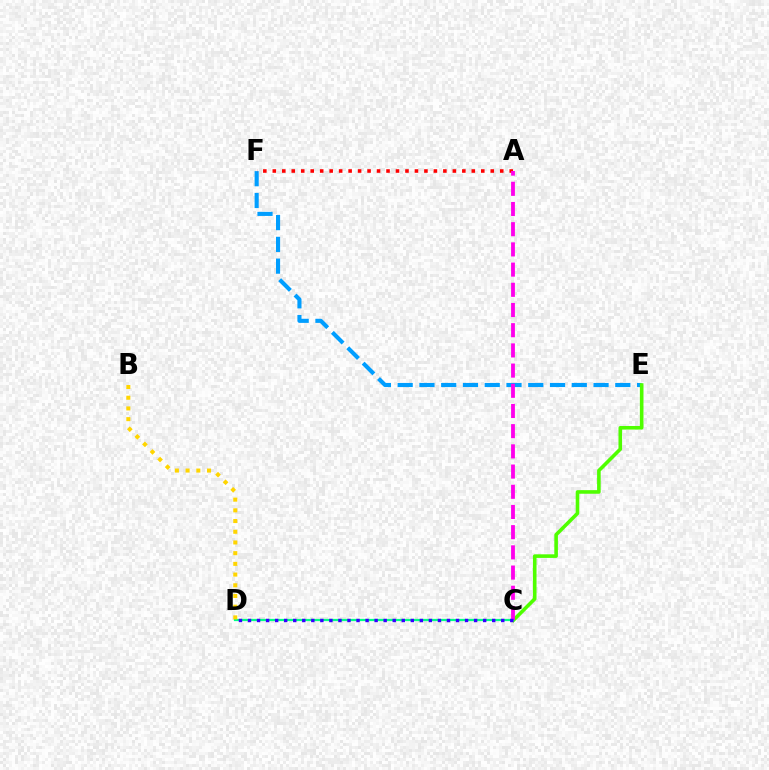{('E', 'F'): [{'color': '#009eff', 'line_style': 'dashed', 'thickness': 2.96}], ('A', 'F'): [{'color': '#ff0000', 'line_style': 'dotted', 'thickness': 2.57}], ('C', 'E'): [{'color': '#4fff00', 'line_style': 'solid', 'thickness': 2.59}], ('C', 'D'): [{'color': '#00ff86', 'line_style': 'solid', 'thickness': 1.61}, {'color': '#3700ff', 'line_style': 'dotted', 'thickness': 2.46}], ('A', 'C'): [{'color': '#ff00ed', 'line_style': 'dashed', 'thickness': 2.74}], ('B', 'D'): [{'color': '#ffd500', 'line_style': 'dotted', 'thickness': 2.91}]}